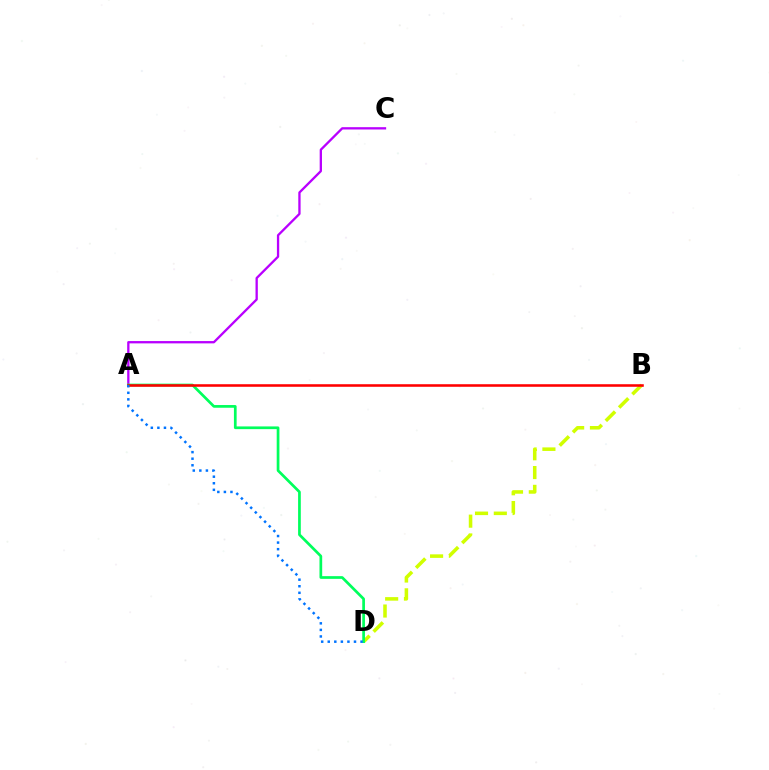{('B', 'D'): [{'color': '#d1ff00', 'line_style': 'dashed', 'thickness': 2.55}], ('A', 'C'): [{'color': '#b900ff', 'line_style': 'solid', 'thickness': 1.66}], ('A', 'D'): [{'color': '#00ff5c', 'line_style': 'solid', 'thickness': 1.95}, {'color': '#0074ff', 'line_style': 'dotted', 'thickness': 1.78}], ('A', 'B'): [{'color': '#ff0000', 'line_style': 'solid', 'thickness': 1.85}]}